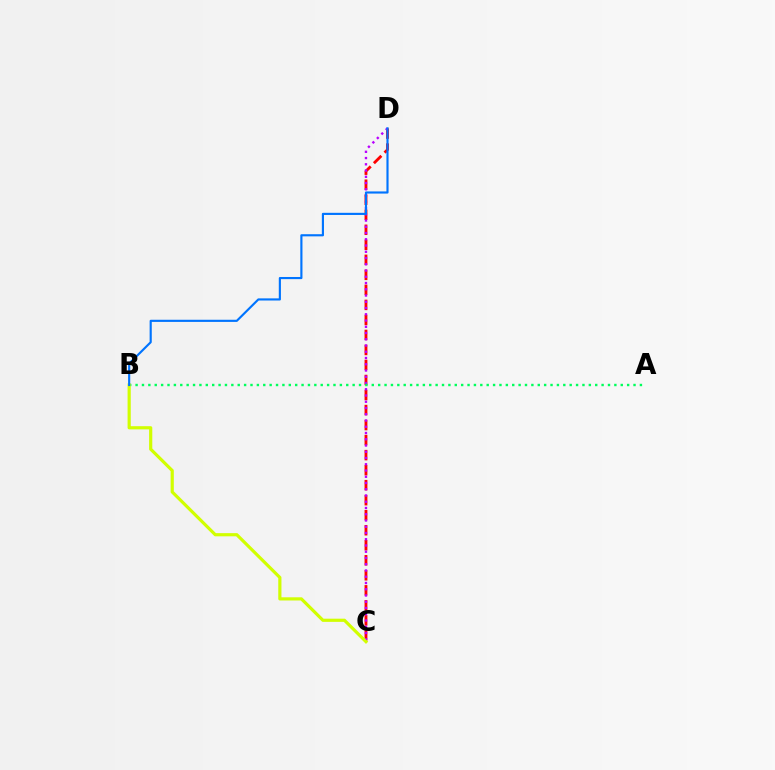{('C', 'D'): [{'color': '#ff0000', 'line_style': 'dashed', 'thickness': 2.04}, {'color': '#b900ff', 'line_style': 'dotted', 'thickness': 1.7}], ('A', 'B'): [{'color': '#00ff5c', 'line_style': 'dotted', 'thickness': 1.73}], ('B', 'C'): [{'color': '#d1ff00', 'line_style': 'solid', 'thickness': 2.29}], ('B', 'D'): [{'color': '#0074ff', 'line_style': 'solid', 'thickness': 1.54}]}